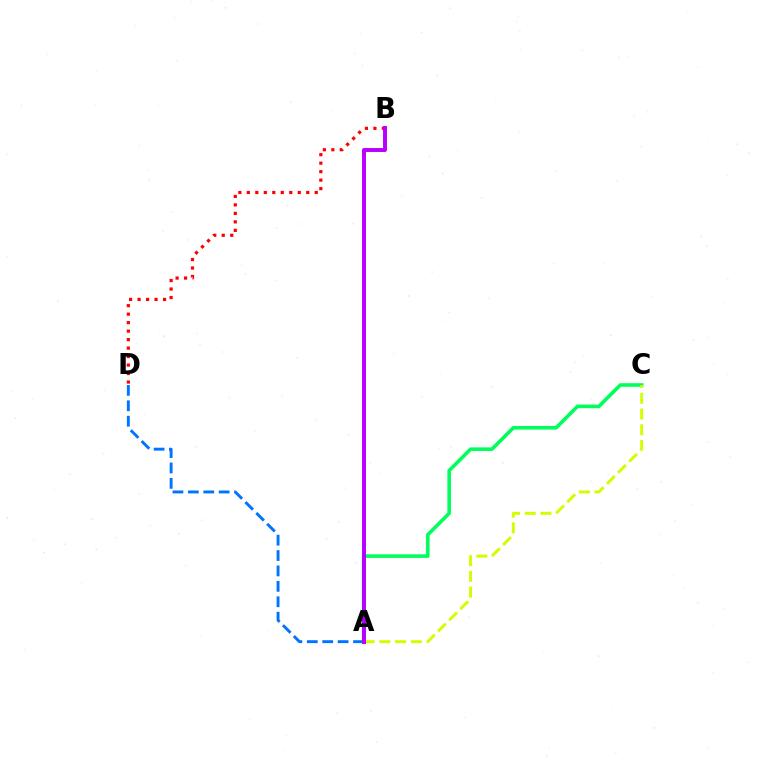{('B', 'D'): [{'color': '#ff0000', 'line_style': 'dotted', 'thickness': 2.31}], ('A', 'C'): [{'color': '#00ff5c', 'line_style': 'solid', 'thickness': 2.59}, {'color': '#d1ff00', 'line_style': 'dashed', 'thickness': 2.14}], ('A', 'D'): [{'color': '#0074ff', 'line_style': 'dashed', 'thickness': 2.09}], ('A', 'B'): [{'color': '#b900ff', 'line_style': 'solid', 'thickness': 2.84}]}